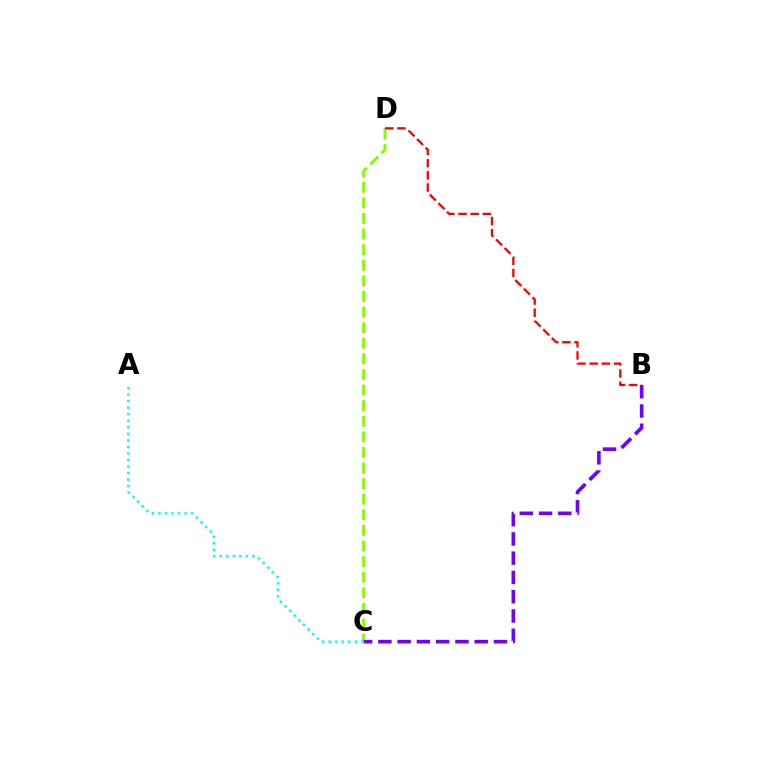{('C', 'D'): [{'color': '#84ff00', 'line_style': 'dashed', 'thickness': 2.12}], ('B', 'C'): [{'color': '#7200ff', 'line_style': 'dashed', 'thickness': 2.62}], ('A', 'C'): [{'color': '#00fff6', 'line_style': 'dotted', 'thickness': 1.78}], ('B', 'D'): [{'color': '#ff0000', 'line_style': 'dashed', 'thickness': 1.65}]}